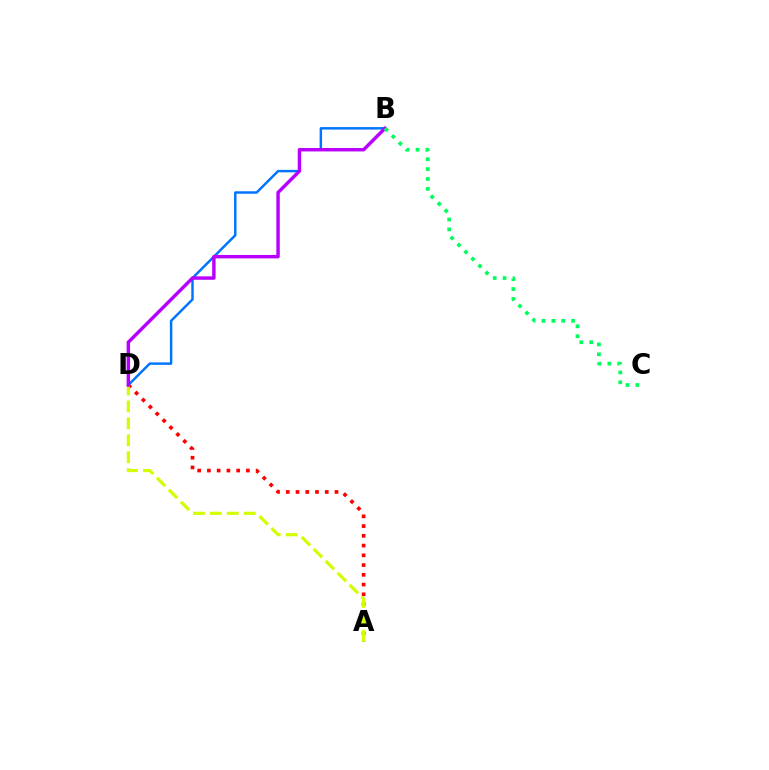{('A', 'D'): [{'color': '#ff0000', 'line_style': 'dotted', 'thickness': 2.65}, {'color': '#d1ff00', 'line_style': 'dashed', 'thickness': 2.3}], ('B', 'D'): [{'color': '#0074ff', 'line_style': 'solid', 'thickness': 1.77}, {'color': '#b900ff', 'line_style': 'solid', 'thickness': 2.47}], ('B', 'C'): [{'color': '#00ff5c', 'line_style': 'dotted', 'thickness': 2.68}]}